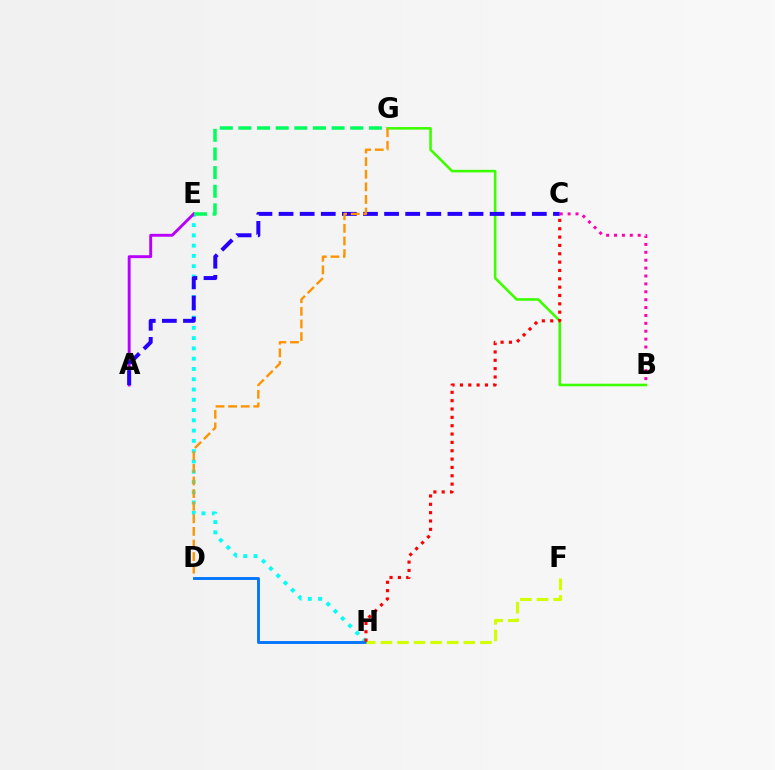{('E', 'H'): [{'color': '#00fff6', 'line_style': 'dotted', 'thickness': 2.79}], ('D', 'H'): [{'color': '#0074ff', 'line_style': 'solid', 'thickness': 2.06}], ('B', 'G'): [{'color': '#3dff00', 'line_style': 'solid', 'thickness': 1.87}], ('A', 'E'): [{'color': '#b900ff', 'line_style': 'solid', 'thickness': 2.09}], ('F', 'H'): [{'color': '#d1ff00', 'line_style': 'dashed', 'thickness': 2.25}], ('A', 'C'): [{'color': '#2500ff', 'line_style': 'dashed', 'thickness': 2.87}], ('D', 'G'): [{'color': '#ff9400', 'line_style': 'dashed', 'thickness': 1.71}], ('E', 'G'): [{'color': '#00ff5c', 'line_style': 'dashed', 'thickness': 2.53}], ('C', 'H'): [{'color': '#ff0000', 'line_style': 'dotted', 'thickness': 2.27}], ('B', 'C'): [{'color': '#ff00ac', 'line_style': 'dotted', 'thickness': 2.14}]}